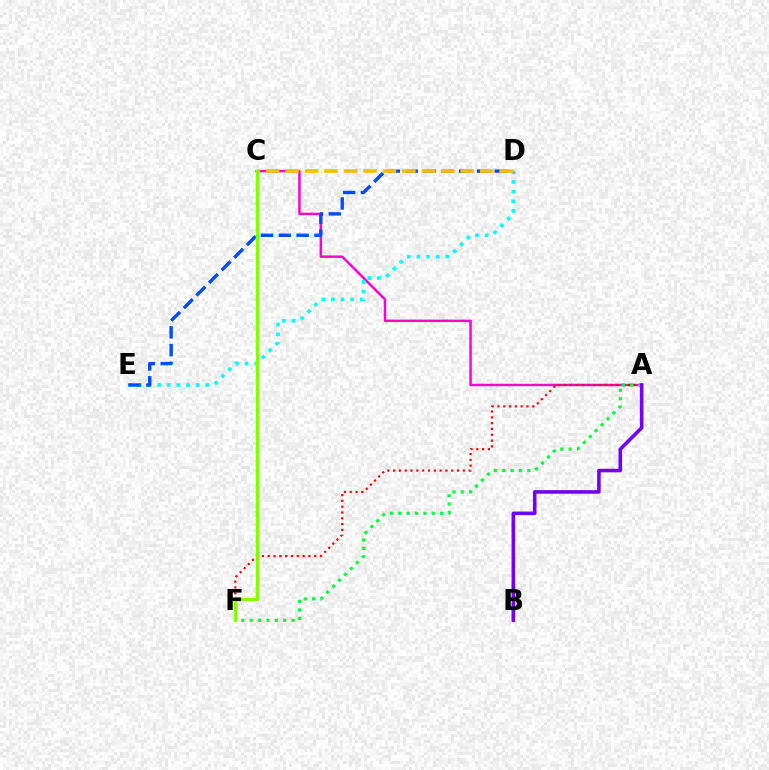{('A', 'C'): [{'color': '#ff00cf', 'line_style': 'solid', 'thickness': 1.76}], ('A', 'F'): [{'color': '#ff0000', 'line_style': 'dotted', 'thickness': 1.58}, {'color': '#00ff39', 'line_style': 'dotted', 'thickness': 2.28}], ('D', 'E'): [{'color': '#00fff6', 'line_style': 'dotted', 'thickness': 2.62}, {'color': '#004bff', 'line_style': 'dashed', 'thickness': 2.42}], ('A', 'B'): [{'color': '#7200ff', 'line_style': 'solid', 'thickness': 2.57}], ('C', 'D'): [{'color': '#ffbd00', 'line_style': 'dashed', 'thickness': 2.64}], ('C', 'F'): [{'color': '#84ff00', 'line_style': 'solid', 'thickness': 2.45}]}